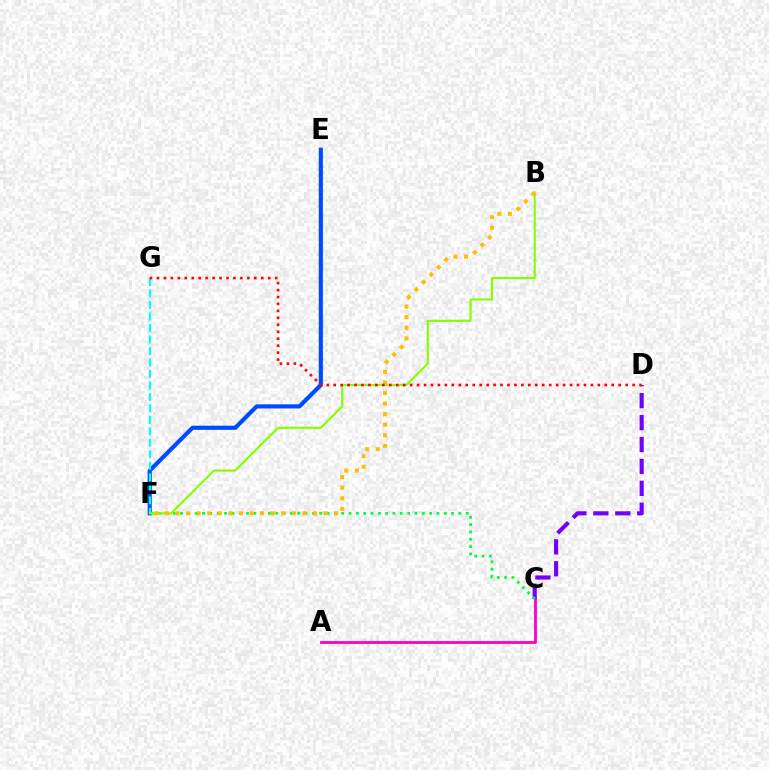{('E', 'F'): [{'color': '#004bff', 'line_style': 'solid', 'thickness': 2.99}], ('A', 'C'): [{'color': '#ff00cf', 'line_style': 'solid', 'thickness': 2.05}], ('C', 'D'): [{'color': '#7200ff', 'line_style': 'dashed', 'thickness': 2.98}], ('C', 'F'): [{'color': '#00ff39', 'line_style': 'dotted', 'thickness': 1.99}], ('B', 'F'): [{'color': '#84ff00', 'line_style': 'solid', 'thickness': 1.53}, {'color': '#ffbd00', 'line_style': 'dotted', 'thickness': 2.87}], ('F', 'G'): [{'color': '#00fff6', 'line_style': 'dashed', 'thickness': 1.56}], ('D', 'G'): [{'color': '#ff0000', 'line_style': 'dotted', 'thickness': 1.89}]}